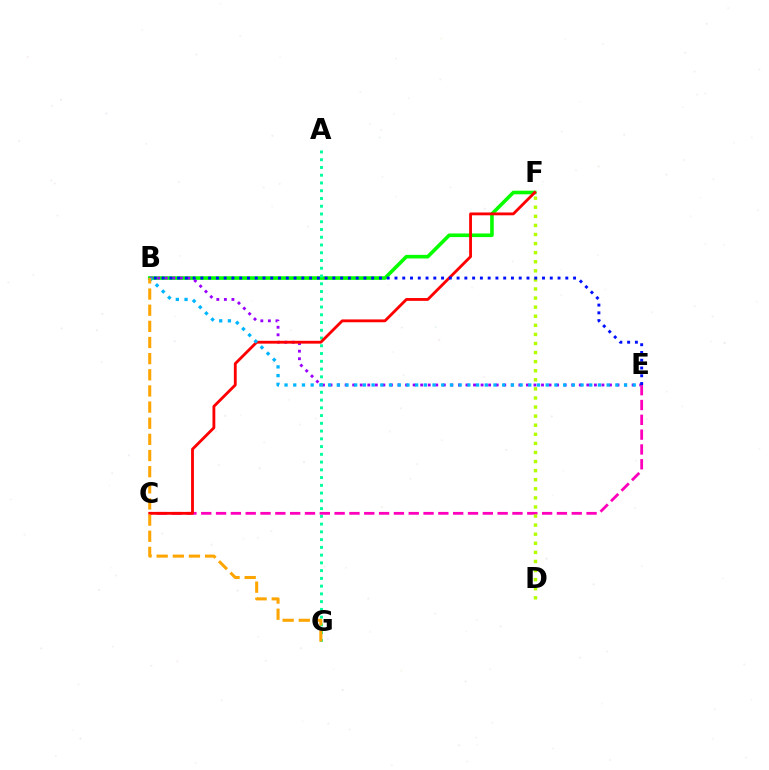{('B', 'F'): [{'color': '#08ff00', 'line_style': 'solid', 'thickness': 2.6}], ('B', 'E'): [{'color': '#9b00ff', 'line_style': 'dotted', 'thickness': 2.05}, {'color': '#00b5ff', 'line_style': 'dotted', 'thickness': 2.37}, {'color': '#0010ff', 'line_style': 'dotted', 'thickness': 2.11}], ('C', 'E'): [{'color': '#ff00bd', 'line_style': 'dashed', 'thickness': 2.01}], ('A', 'G'): [{'color': '#00ff9d', 'line_style': 'dotted', 'thickness': 2.11}], ('C', 'F'): [{'color': '#ff0000', 'line_style': 'solid', 'thickness': 2.04}], ('B', 'G'): [{'color': '#ffa500', 'line_style': 'dashed', 'thickness': 2.19}], ('D', 'F'): [{'color': '#b3ff00', 'line_style': 'dotted', 'thickness': 2.47}]}